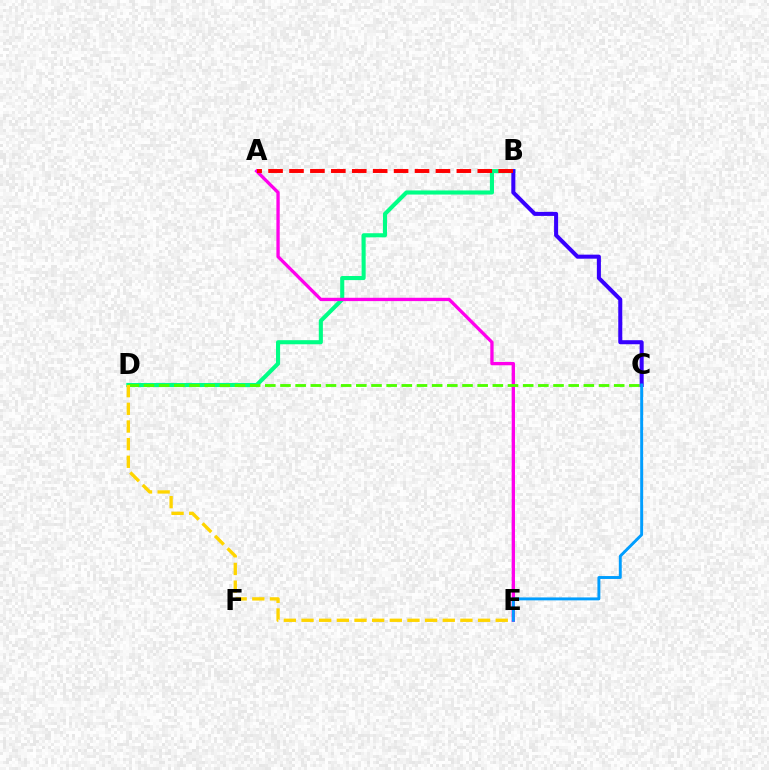{('B', 'D'): [{'color': '#00ff86', 'line_style': 'solid', 'thickness': 2.95}], ('A', 'E'): [{'color': '#ff00ed', 'line_style': 'solid', 'thickness': 2.39}], ('C', 'D'): [{'color': '#4fff00', 'line_style': 'dashed', 'thickness': 2.06}], ('B', 'C'): [{'color': '#3700ff', 'line_style': 'solid', 'thickness': 2.9}], ('A', 'B'): [{'color': '#ff0000', 'line_style': 'dashed', 'thickness': 2.84}], ('D', 'E'): [{'color': '#ffd500', 'line_style': 'dashed', 'thickness': 2.4}], ('C', 'E'): [{'color': '#009eff', 'line_style': 'solid', 'thickness': 2.11}]}